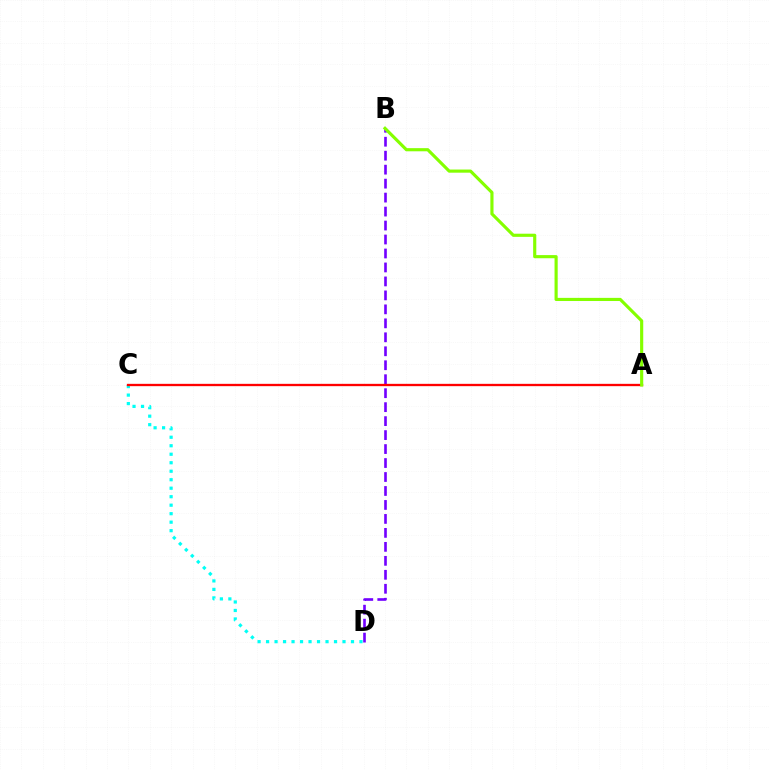{('C', 'D'): [{'color': '#00fff6', 'line_style': 'dotted', 'thickness': 2.31}], ('B', 'D'): [{'color': '#7200ff', 'line_style': 'dashed', 'thickness': 1.9}], ('A', 'C'): [{'color': '#ff0000', 'line_style': 'solid', 'thickness': 1.67}], ('A', 'B'): [{'color': '#84ff00', 'line_style': 'solid', 'thickness': 2.26}]}